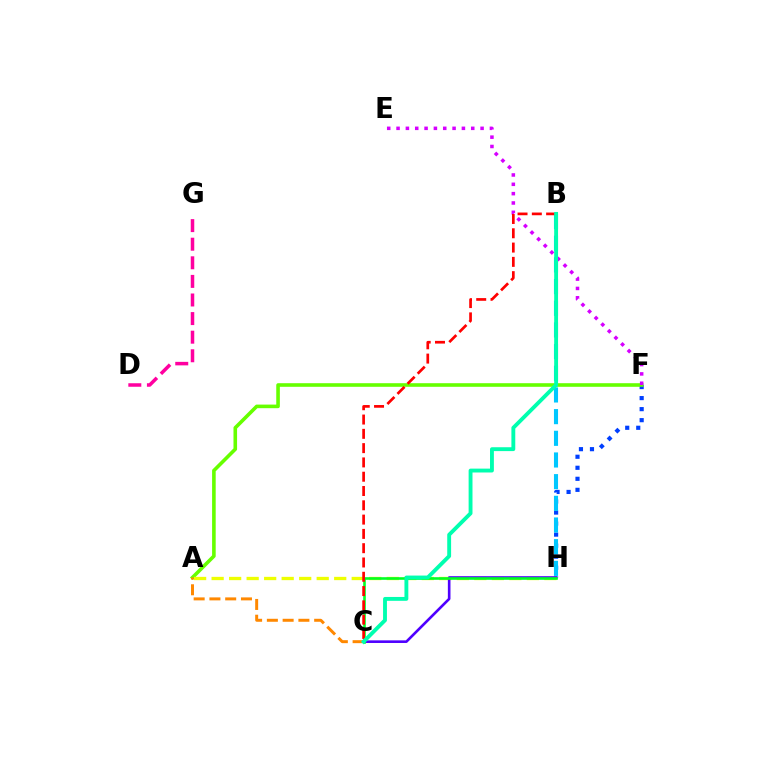{('F', 'H'): [{'color': '#003fff', 'line_style': 'dotted', 'thickness': 3.0}], ('A', 'F'): [{'color': '#66ff00', 'line_style': 'solid', 'thickness': 2.59}], ('A', 'H'): [{'color': '#eeff00', 'line_style': 'dashed', 'thickness': 2.38}], ('A', 'C'): [{'color': '#ff8800', 'line_style': 'dashed', 'thickness': 2.14}], ('C', 'H'): [{'color': '#4f00ff', 'line_style': 'solid', 'thickness': 1.89}, {'color': '#00ff27', 'line_style': 'solid', 'thickness': 1.88}], ('B', 'H'): [{'color': '#00c7ff', 'line_style': 'dashed', 'thickness': 2.94}], ('E', 'F'): [{'color': '#d600ff', 'line_style': 'dotted', 'thickness': 2.54}], ('B', 'C'): [{'color': '#ff0000', 'line_style': 'dashed', 'thickness': 1.94}, {'color': '#00ffaf', 'line_style': 'solid', 'thickness': 2.79}], ('D', 'G'): [{'color': '#ff00a0', 'line_style': 'dashed', 'thickness': 2.53}]}